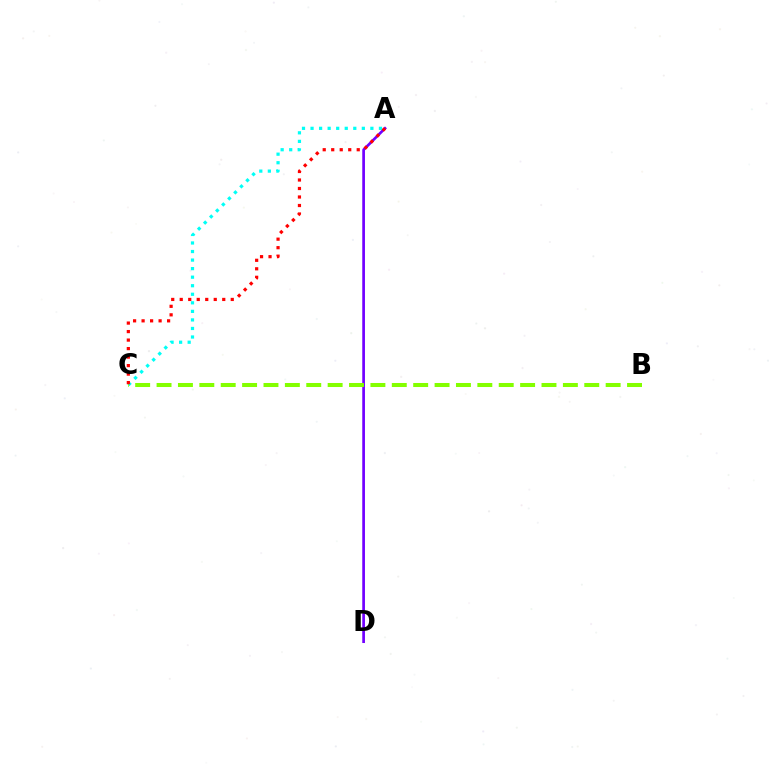{('A', 'D'): [{'color': '#7200ff', 'line_style': 'solid', 'thickness': 1.95}], ('A', 'C'): [{'color': '#00fff6', 'line_style': 'dotted', 'thickness': 2.32}, {'color': '#ff0000', 'line_style': 'dotted', 'thickness': 2.31}], ('B', 'C'): [{'color': '#84ff00', 'line_style': 'dashed', 'thickness': 2.91}]}